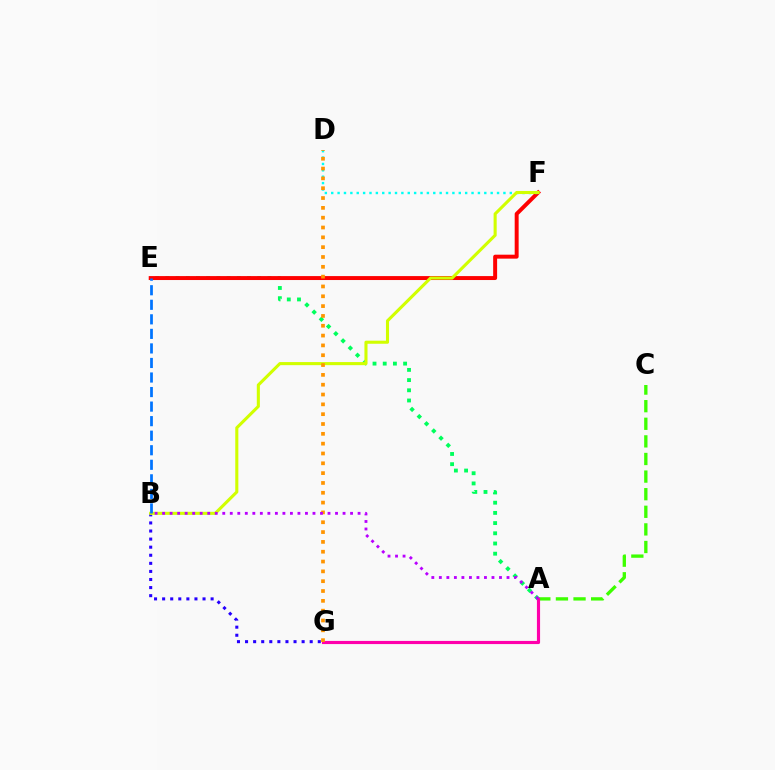{('A', 'C'): [{'color': '#3dff00', 'line_style': 'dashed', 'thickness': 2.39}], ('B', 'G'): [{'color': '#2500ff', 'line_style': 'dotted', 'thickness': 2.2}], ('A', 'E'): [{'color': '#00ff5c', 'line_style': 'dotted', 'thickness': 2.77}], ('E', 'F'): [{'color': '#ff0000', 'line_style': 'solid', 'thickness': 2.84}], ('D', 'F'): [{'color': '#00fff6', 'line_style': 'dotted', 'thickness': 1.73}], ('B', 'F'): [{'color': '#d1ff00', 'line_style': 'solid', 'thickness': 2.22}], ('B', 'E'): [{'color': '#0074ff', 'line_style': 'dashed', 'thickness': 1.98}], ('A', 'G'): [{'color': '#ff00ac', 'line_style': 'solid', 'thickness': 2.27}], ('D', 'G'): [{'color': '#ff9400', 'line_style': 'dotted', 'thickness': 2.67}], ('A', 'B'): [{'color': '#b900ff', 'line_style': 'dotted', 'thickness': 2.04}]}